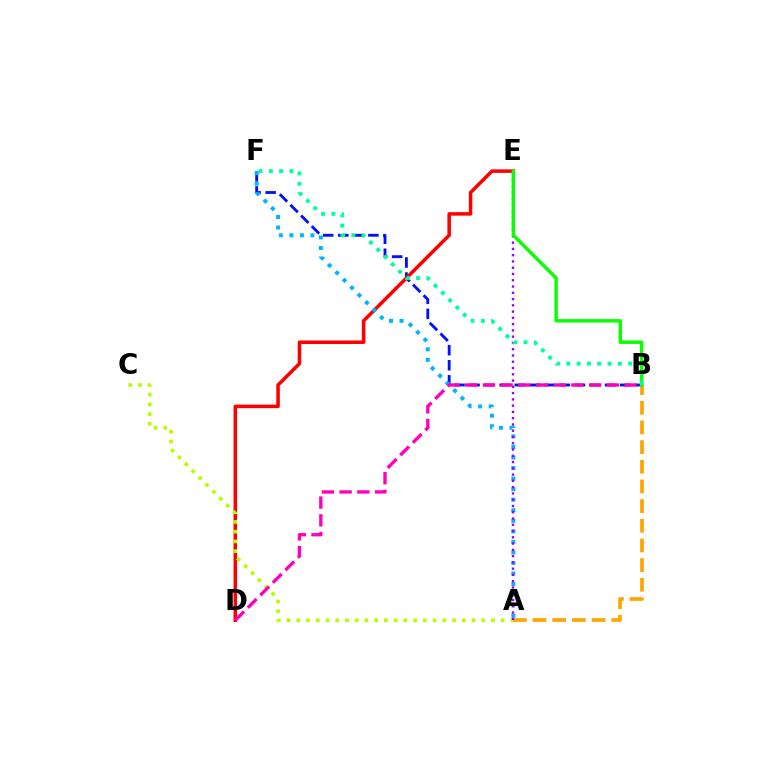{('B', 'F'): [{'color': '#0010ff', 'line_style': 'dashed', 'thickness': 2.05}, {'color': '#00ff9d', 'line_style': 'dotted', 'thickness': 2.8}], ('D', 'E'): [{'color': '#ff0000', 'line_style': 'solid', 'thickness': 2.53}], ('A', 'F'): [{'color': '#00b5ff', 'line_style': 'dotted', 'thickness': 2.86}], ('A', 'C'): [{'color': '#b3ff00', 'line_style': 'dotted', 'thickness': 2.65}], ('A', 'B'): [{'color': '#ffa500', 'line_style': 'dashed', 'thickness': 2.67}], ('A', 'E'): [{'color': '#9b00ff', 'line_style': 'dotted', 'thickness': 1.7}], ('B', 'D'): [{'color': '#ff00bd', 'line_style': 'dashed', 'thickness': 2.41}], ('B', 'E'): [{'color': '#08ff00', 'line_style': 'solid', 'thickness': 2.46}]}